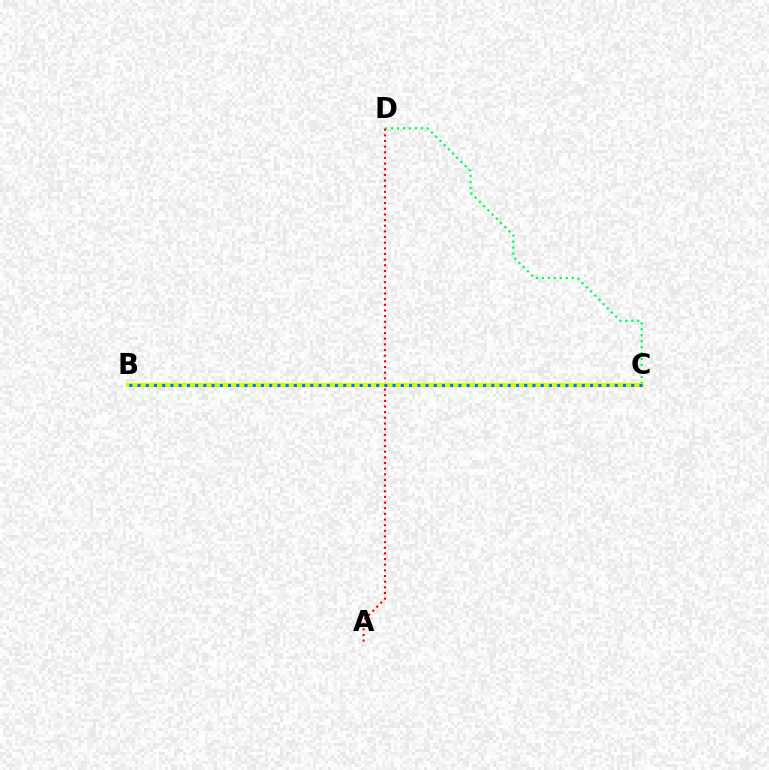{('B', 'C'): [{'color': '#b900ff', 'line_style': 'solid', 'thickness': 1.8}, {'color': '#d1ff00', 'line_style': 'solid', 'thickness': 2.97}, {'color': '#0074ff', 'line_style': 'dotted', 'thickness': 2.24}], ('C', 'D'): [{'color': '#00ff5c', 'line_style': 'dotted', 'thickness': 1.62}], ('A', 'D'): [{'color': '#ff0000', 'line_style': 'dotted', 'thickness': 1.54}]}